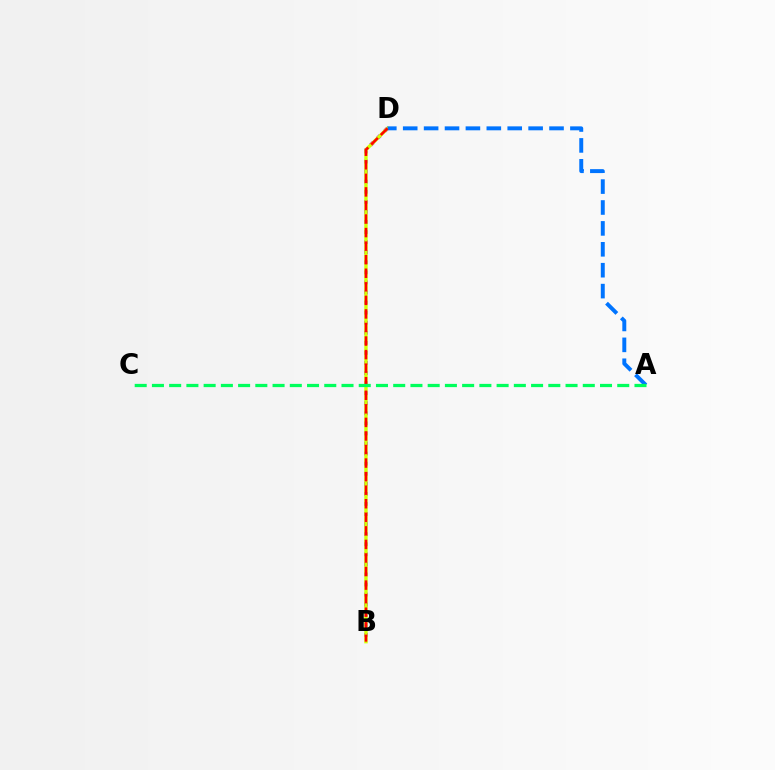{('B', 'D'): [{'color': '#b900ff', 'line_style': 'dotted', 'thickness': 2.74}, {'color': '#d1ff00', 'line_style': 'solid', 'thickness': 2.44}, {'color': '#ff0000', 'line_style': 'dashed', 'thickness': 1.84}], ('A', 'D'): [{'color': '#0074ff', 'line_style': 'dashed', 'thickness': 2.84}], ('A', 'C'): [{'color': '#00ff5c', 'line_style': 'dashed', 'thickness': 2.34}]}